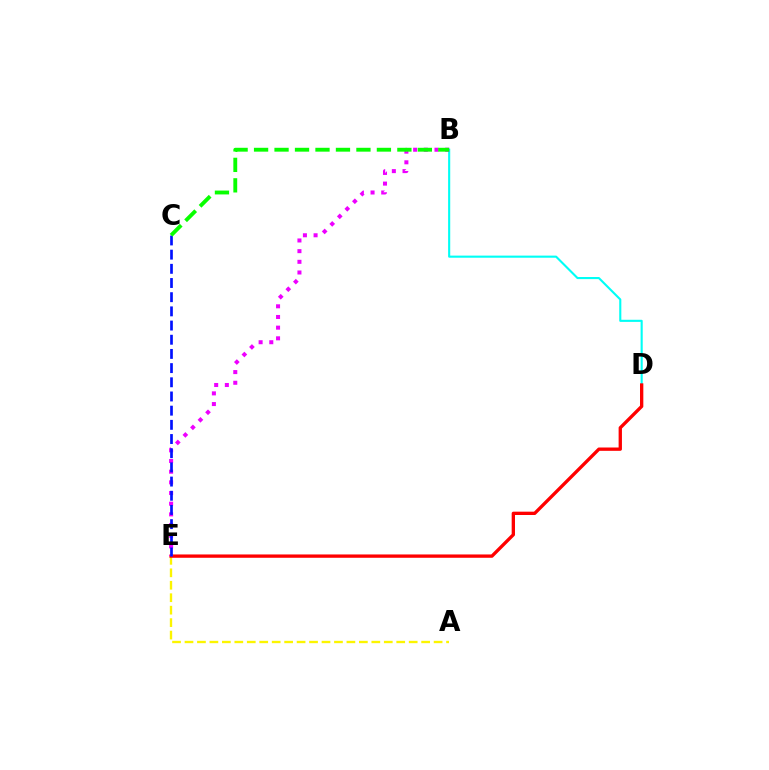{('B', 'D'): [{'color': '#00fff6', 'line_style': 'solid', 'thickness': 1.52}], ('A', 'E'): [{'color': '#fcf500', 'line_style': 'dashed', 'thickness': 1.69}], ('D', 'E'): [{'color': '#ff0000', 'line_style': 'solid', 'thickness': 2.39}], ('B', 'E'): [{'color': '#ee00ff', 'line_style': 'dotted', 'thickness': 2.9}], ('C', 'E'): [{'color': '#0010ff', 'line_style': 'dashed', 'thickness': 1.93}], ('B', 'C'): [{'color': '#08ff00', 'line_style': 'dashed', 'thickness': 2.78}]}